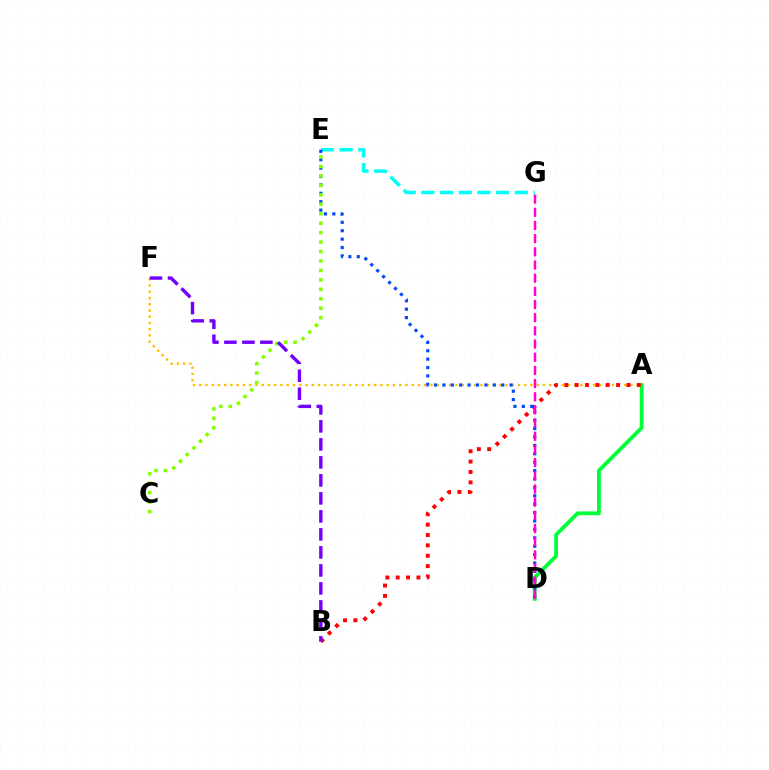{('A', 'D'): [{'color': '#00ff39', 'line_style': 'solid', 'thickness': 2.74}], ('A', 'F'): [{'color': '#ffbd00', 'line_style': 'dotted', 'thickness': 1.7}], ('A', 'B'): [{'color': '#ff0000', 'line_style': 'dotted', 'thickness': 2.82}], ('E', 'G'): [{'color': '#00fff6', 'line_style': 'dashed', 'thickness': 2.54}], ('D', 'E'): [{'color': '#004bff', 'line_style': 'dotted', 'thickness': 2.28}], ('C', 'E'): [{'color': '#84ff00', 'line_style': 'dotted', 'thickness': 2.57}], ('D', 'G'): [{'color': '#ff00cf', 'line_style': 'dashed', 'thickness': 1.79}], ('B', 'F'): [{'color': '#7200ff', 'line_style': 'dashed', 'thickness': 2.45}]}